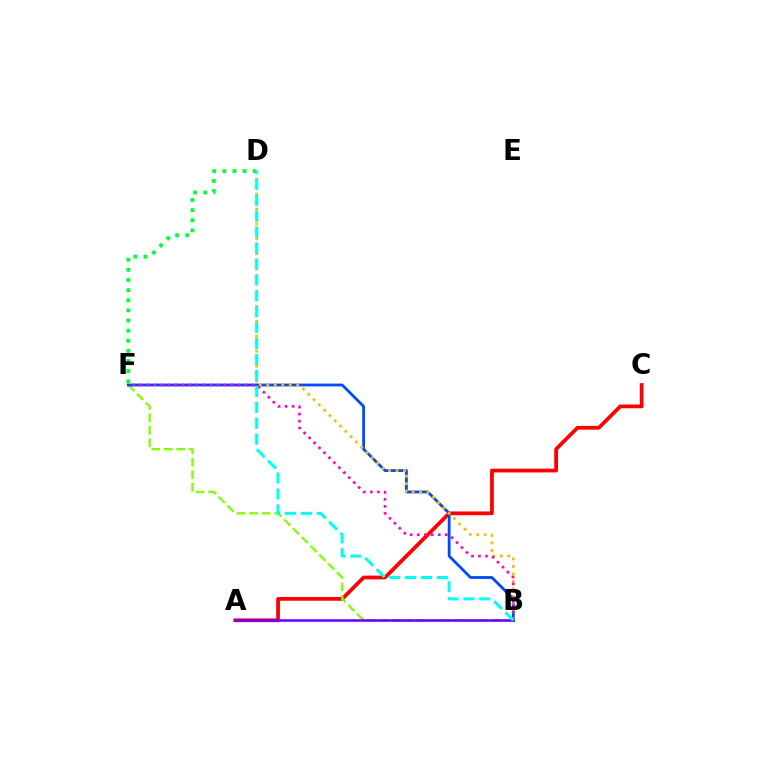{('A', 'C'): [{'color': '#ff0000', 'line_style': 'solid', 'thickness': 2.7}], ('D', 'F'): [{'color': '#00ff39', 'line_style': 'dotted', 'thickness': 2.75}], ('B', 'F'): [{'color': '#84ff00', 'line_style': 'dashed', 'thickness': 1.69}, {'color': '#004bff', 'line_style': 'solid', 'thickness': 2.03}, {'color': '#ff00cf', 'line_style': 'dotted', 'thickness': 1.9}], ('B', 'D'): [{'color': '#ffbd00', 'line_style': 'dotted', 'thickness': 2.03}, {'color': '#00fff6', 'line_style': 'dashed', 'thickness': 2.16}], ('A', 'B'): [{'color': '#7200ff', 'line_style': 'solid', 'thickness': 1.89}]}